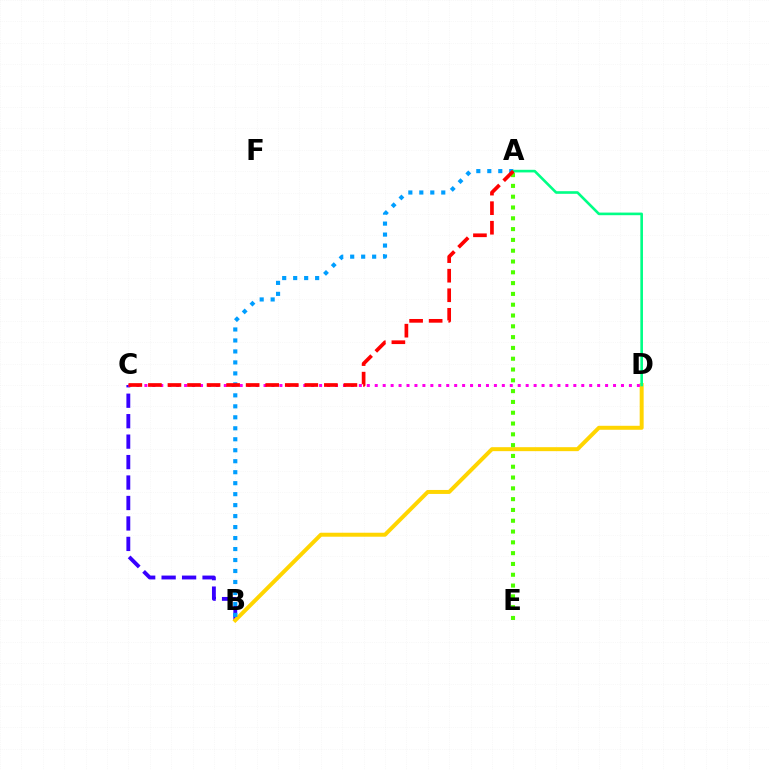{('B', 'C'): [{'color': '#3700ff', 'line_style': 'dashed', 'thickness': 2.78}], ('B', 'D'): [{'color': '#ffd500', 'line_style': 'solid', 'thickness': 2.86}], ('A', 'E'): [{'color': '#4fff00', 'line_style': 'dotted', 'thickness': 2.93}], ('A', 'B'): [{'color': '#009eff', 'line_style': 'dotted', 'thickness': 2.98}], ('C', 'D'): [{'color': '#ff00ed', 'line_style': 'dotted', 'thickness': 2.16}], ('A', 'D'): [{'color': '#00ff86', 'line_style': 'solid', 'thickness': 1.89}], ('A', 'C'): [{'color': '#ff0000', 'line_style': 'dashed', 'thickness': 2.66}]}